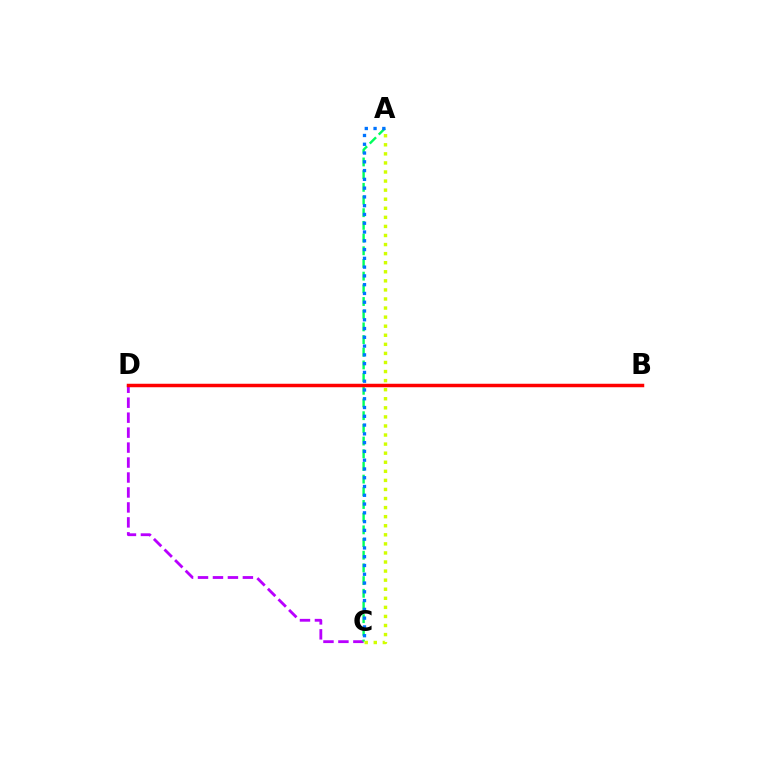{('C', 'D'): [{'color': '#b900ff', 'line_style': 'dashed', 'thickness': 2.03}], ('A', 'C'): [{'color': '#00ff5c', 'line_style': 'dashed', 'thickness': 1.72}, {'color': '#0074ff', 'line_style': 'dotted', 'thickness': 2.38}, {'color': '#d1ff00', 'line_style': 'dotted', 'thickness': 2.46}], ('B', 'D'): [{'color': '#ff0000', 'line_style': 'solid', 'thickness': 2.51}]}